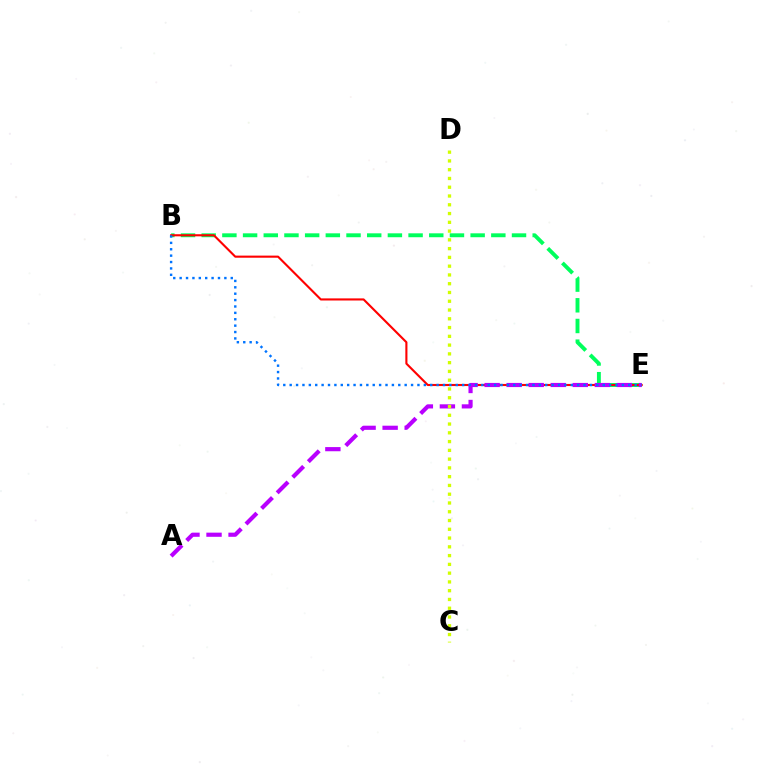{('B', 'E'): [{'color': '#00ff5c', 'line_style': 'dashed', 'thickness': 2.81}, {'color': '#ff0000', 'line_style': 'solid', 'thickness': 1.52}, {'color': '#0074ff', 'line_style': 'dotted', 'thickness': 1.74}], ('A', 'E'): [{'color': '#b900ff', 'line_style': 'dashed', 'thickness': 2.99}], ('C', 'D'): [{'color': '#d1ff00', 'line_style': 'dotted', 'thickness': 2.38}]}